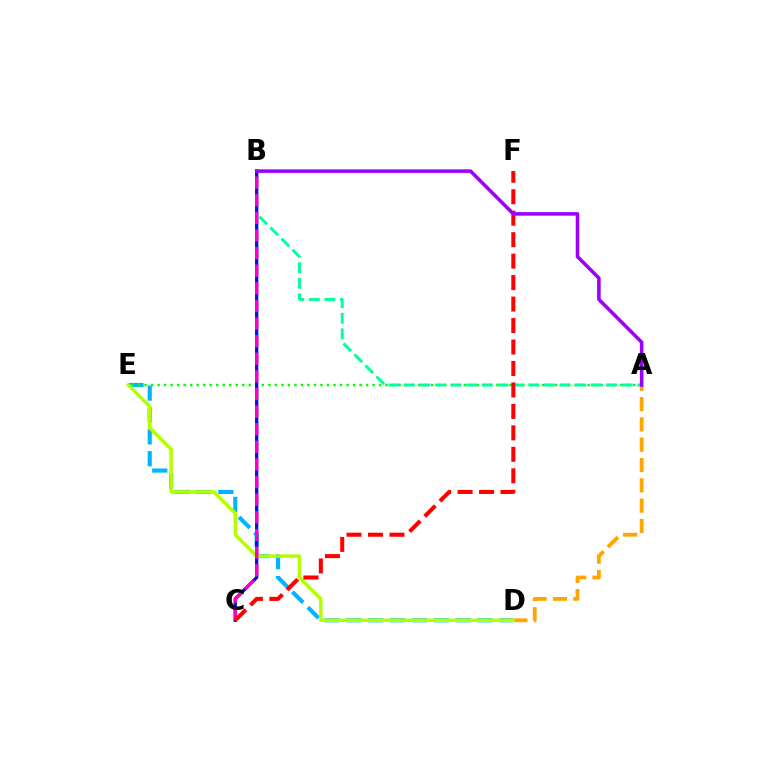{('A', 'D'): [{'color': '#ffa500', 'line_style': 'dashed', 'thickness': 2.76}], ('D', 'E'): [{'color': '#00b5ff', 'line_style': 'dashed', 'thickness': 2.97}, {'color': '#b3ff00', 'line_style': 'solid', 'thickness': 2.51}], ('A', 'E'): [{'color': '#08ff00', 'line_style': 'dotted', 'thickness': 1.77}], ('A', 'B'): [{'color': '#00ff9d', 'line_style': 'dashed', 'thickness': 2.11}, {'color': '#9b00ff', 'line_style': 'solid', 'thickness': 2.55}], ('B', 'C'): [{'color': '#0010ff', 'line_style': 'solid', 'thickness': 2.38}, {'color': '#ff00bd', 'line_style': 'dashed', 'thickness': 2.39}], ('C', 'F'): [{'color': '#ff0000', 'line_style': 'dashed', 'thickness': 2.92}]}